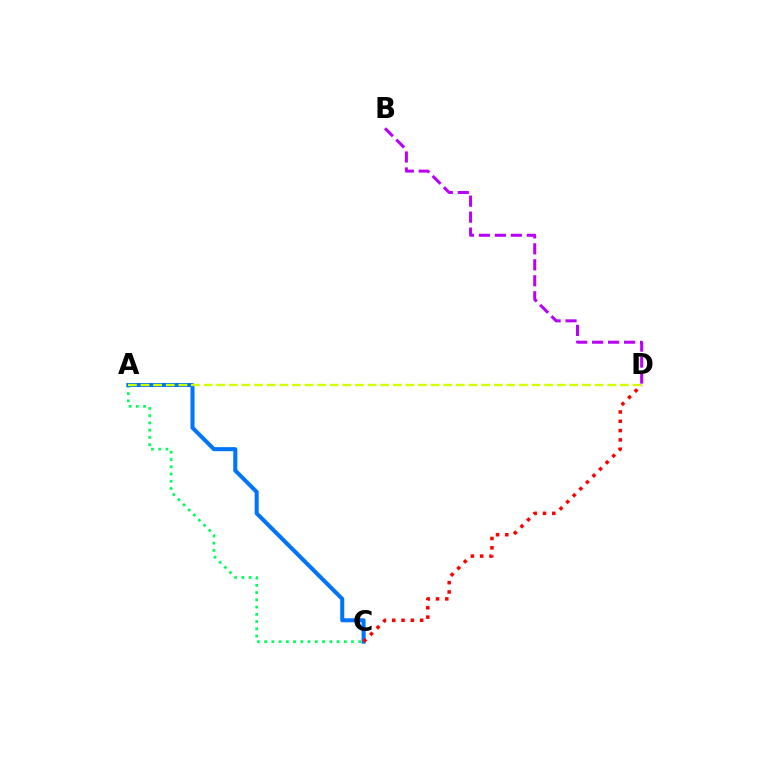{('A', 'C'): [{'color': '#00ff5c', 'line_style': 'dotted', 'thickness': 1.97}, {'color': '#0074ff', 'line_style': 'solid', 'thickness': 2.91}], ('C', 'D'): [{'color': '#ff0000', 'line_style': 'dotted', 'thickness': 2.53}], ('A', 'D'): [{'color': '#d1ff00', 'line_style': 'dashed', 'thickness': 1.71}], ('B', 'D'): [{'color': '#b900ff', 'line_style': 'dashed', 'thickness': 2.17}]}